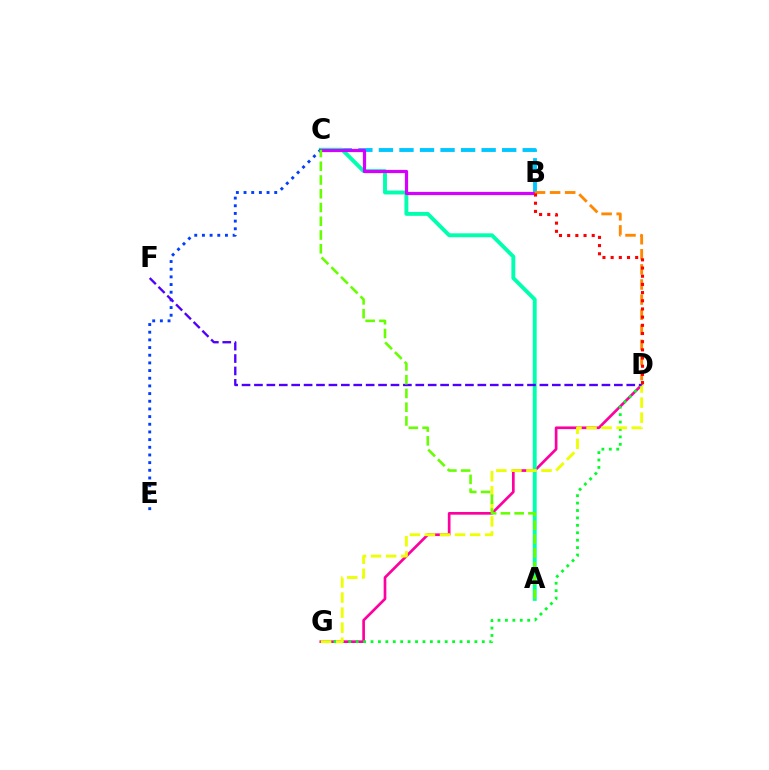{('D', 'G'): [{'color': '#ff00a0', 'line_style': 'solid', 'thickness': 1.94}, {'color': '#00ff27', 'line_style': 'dotted', 'thickness': 2.02}, {'color': '#eeff00', 'line_style': 'dashed', 'thickness': 2.05}], ('B', 'C'): [{'color': '#00c7ff', 'line_style': 'dashed', 'thickness': 2.79}, {'color': '#d600ff', 'line_style': 'solid', 'thickness': 2.31}], ('A', 'C'): [{'color': '#00ffaf', 'line_style': 'solid', 'thickness': 2.81}, {'color': '#66ff00', 'line_style': 'dashed', 'thickness': 1.87}], ('C', 'E'): [{'color': '#003fff', 'line_style': 'dotted', 'thickness': 2.08}], ('B', 'D'): [{'color': '#ff8800', 'line_style': 'dashed', 'thickness': 2.05}, {'color': '#ff0000', 'line_style': 'dotted', 'thickness': 2.22}], ('D', 'F'): [{'color': '#4f00ff', 'line_style': 'dashed', 'thickness': 1.69}]}